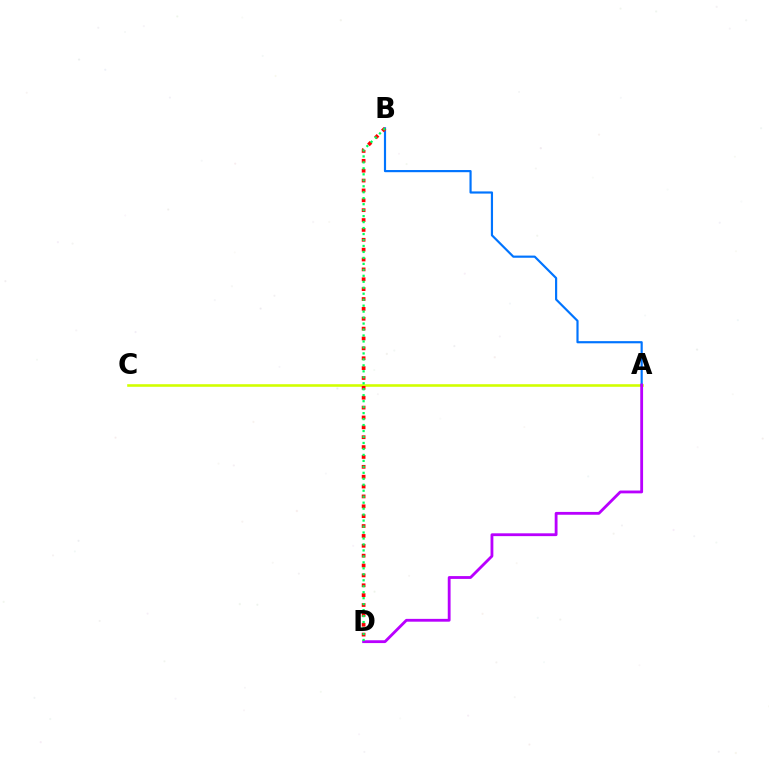{('A', 'C'): [{'color': '#d1ff00', 'line_style': 'solid', 'thickness': 1.87}], ('A', 'B'): [{'color': '#0074ff', 'line_style': 'solid', 'thickness': 1.56}], ('B', 'D'): [{'color': '#ff0000', 'line_style': 'dotted', 'thickness': 2.68}, {'color': '#00ff5c', 'line_style': 'dotted', 'thickness': 1.62}], ('A', 'D'): [{'color': '#b900ff', 'line_style': 'solid', 'thickness': 2.03}]}